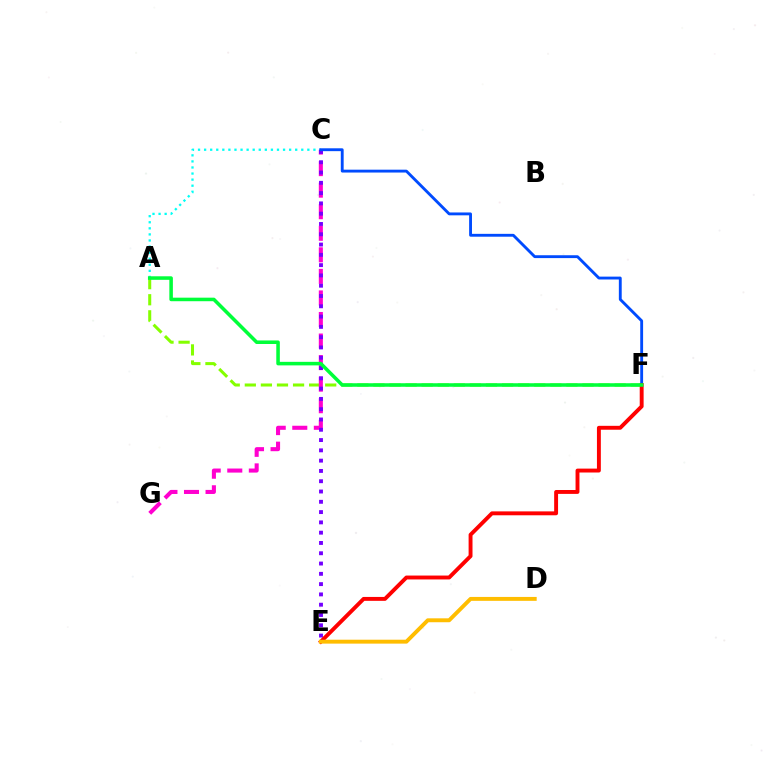{('A', 'F'): [{'color': '#84ff00', 'line_style': 'dashed', 'thickness': 2.18}, {'color': '#00ff39', 'line_style': 'solid', 'thickness': 2.55}], ('A', 'C'): [{'color': '#00fff6', 'line_style': 'dotted', 'thickness': 1.65}], ('C', 'G'): [{'color': '#ff00cf', 'line_style': 'dashed', 'thickness': 2.93}], ('C', 'E'): [{'color': '#7200ff', 'line_style': 'dotted', 'thickness': 2.8}], ('C', 'F'): [{'color': '#004bff', 'line_style': 'solid', 'thickness': 2.06}], ('E', 'F'): [{'color': '#ff0000', 'line_style': 'solid', 'thickness': 2.81}], ('D', 'E'): [{'color': '#ffbd00', 'line_style': 'solid', 'thickness': 2.82}]}